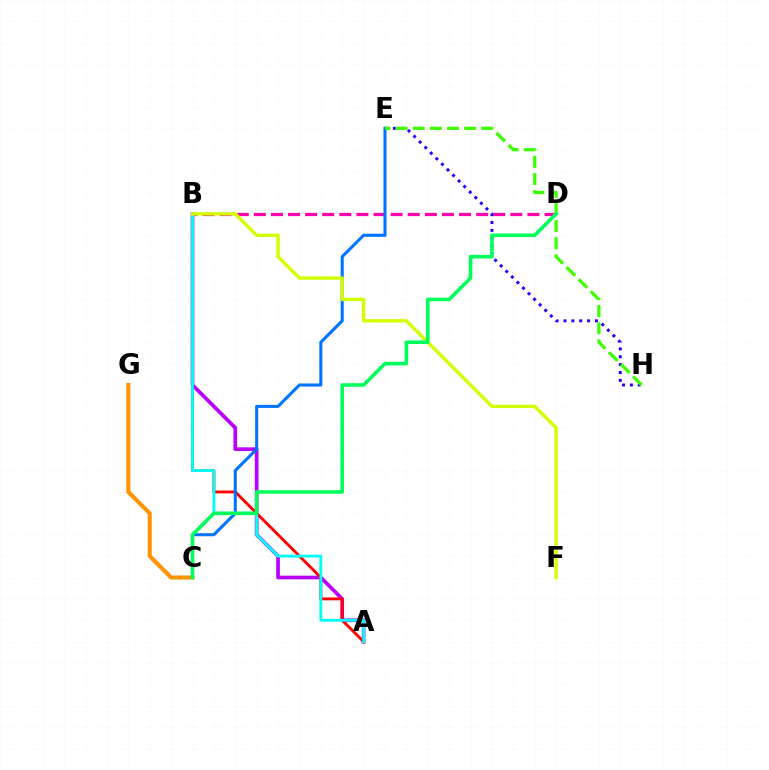{('A', 'B'): [{'color': '#b900ff', 'line_style': 'solid', 'thickness': 2.64}, {'color': '#ff0000', 'line_style': 'solid', 'thickness': 2.06}, {'color': '#00fff6', 'line_style': 'solid', 'thickness': 2.06}], ('C', 'G'): [{'color': '#ff9400', 'line_style': 'solid', 'thickness': 2.93}], ('B', 'D'): [{'color': '#ff00ac', 'line_style': 'dashed', 'thickness': 2.32}], ('C', 'E'): [{'color': '#0074ff', 'line_style': 'solid', 'thickness': 2.2}], ('E', 'H'): [{'color': '#2500ff', 'line_style': 'dotted', 'thickness': 2.14}, {'color': '#3dff00', 'line_style': 'dashed', 'thickness': 2.33}], ('B', 'F'): [{'color': '#d1ff00', 'line_style': 'solid', 'thickness': 2.42}], ('C', 'D'): [{'color': '#00ff5c', 'line_style': 'solid', 'thickness': 2.59}]}